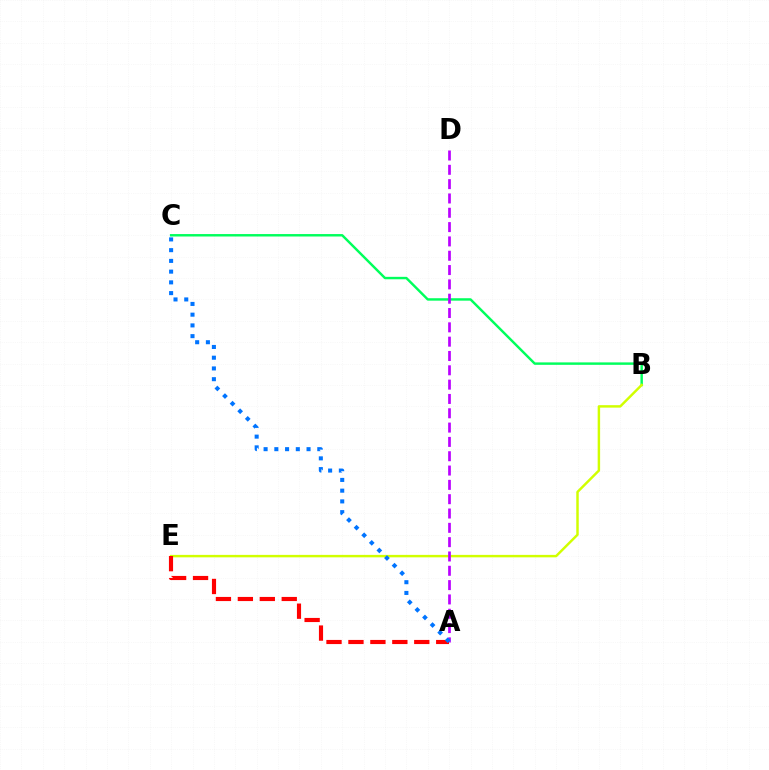{('B', 'C'): [{'color': '#00ff5c', 'line_style': 'solid', 'thickness': 1.76}], ('B', 'E'): [{'color': '#d1ff00', 'line_style': 'solid', 'thickness': 1.77}], ('A', 'D'): [{'color': '#b900ff', 'line_style': 'dashed', 'thickness': 1.95}], ('A', 'E'): [{'color': '#ff0000', 'line_style': 'dashed', 'thickness': 2.98}], ('A', 'C'): [{'color': '#0074ff', 'line_style': 'dotted', 'thickness': 2.92}]}